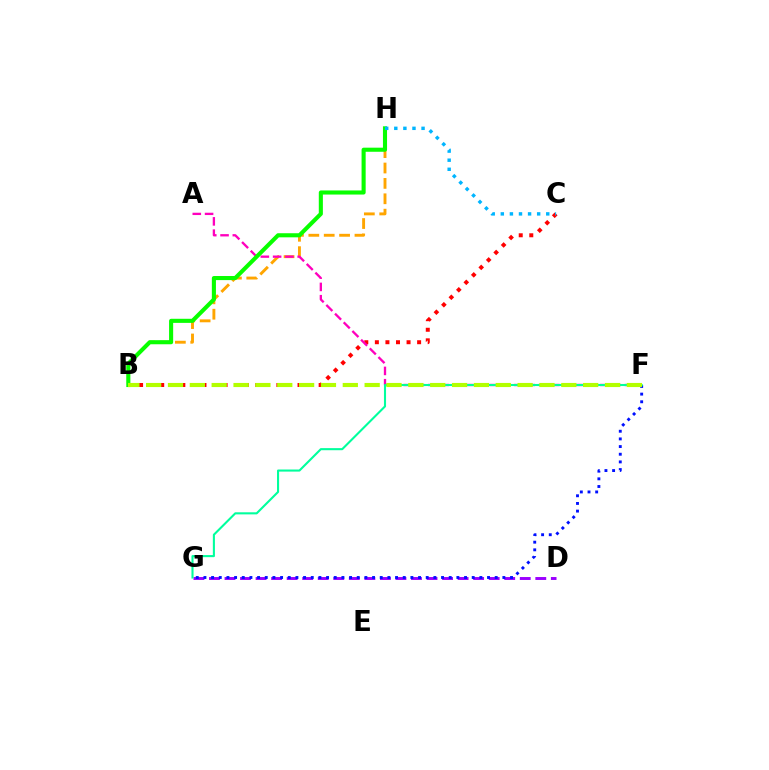{('D', 'G'): [{'color': '#9b00ff', 'line_style': 'dashed', 'thickness': 2.11}], ('B', 'H'): [{'color': '#ffa500', 'line_style': 'dashed', 'thickness': 2.09}, {'color': '#08ff00', 'line_style': 'solid', 'thickness': 2.95}], ('F', 'G'): [{'color': '#0010ff', 'line_style': 'dotted', 'thickness': 2.08}, {'color': '#00ff9d', 'line_style': 'solid', 'thickness': 1.51}], ('B', 'C'): [{'color': '#ff0000', 'line_style': 'dotted', 'thickness': 2.87}], ('A', 'F'): [{'color': '#ff00bd', 'line_style': 'dashed', 'thickness': 1.67}], ('C', 'H'): [{'color': '#00b5ff', 'line_style': 'dotted', 'thickness': 2.47}], ('B', 'F'): [{'color': '#b3ff00', 'line_style': 'dashed', 'thickness': 2.97}]}